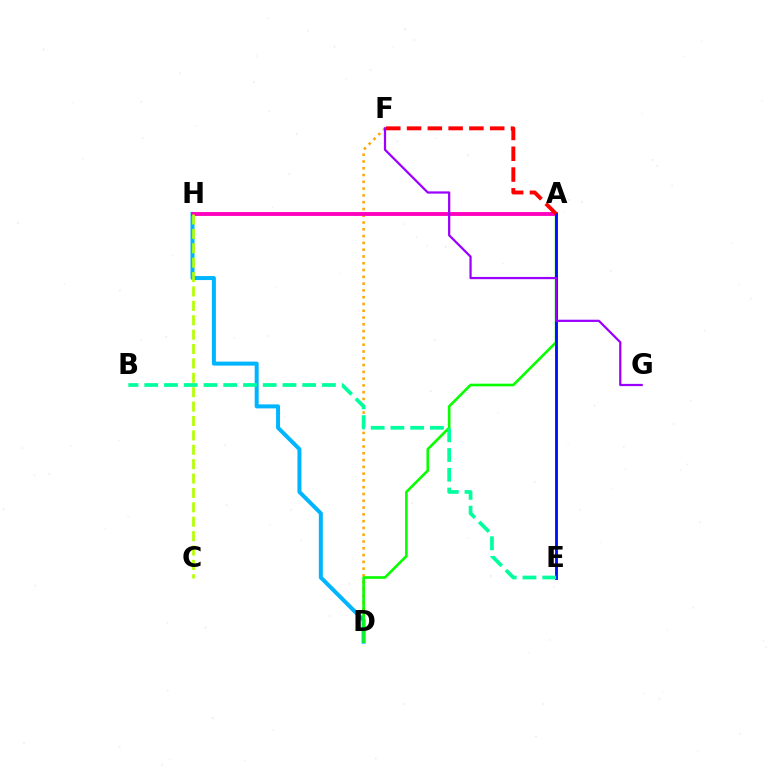{('D', 'F'): [{'color': '#ffa500', 'line_style': 'dotted', 'thickness': 1.84}], ('D', 'H'): [{'color': '#00b5ff', 'line_style': 'solid', 'thickness': 2.88}], ('A', 'D'): [{'color': '#08ff00', 'line_style': 'solid', 'thickness': 1.9}], ('A', 'H'): [{'color': '#ff00bd', 'line_style': 'solid', 'thickness': 2.78}], ('A', 'E'): [{'color': '#0010ff', 'line_style': 'solid', 'thickness': 2.06}], ('B', 'E'): [{'color': '#00ff9d', 'line_style': 'dashed', 'thickness': 2.68}], ('A', 'F'): [{'color': '#ff0000', 'line_style': 'dashed', 'thickness': 2.82}], ('C', 'H'): [{'color': '#b3ff00', 'line_style': 'dashed', 'thickness': 1.95}], ('F', 'G'): [{'color': '#9b00ff', 'line_style': 'solid', 'thickness': 1.61}]}